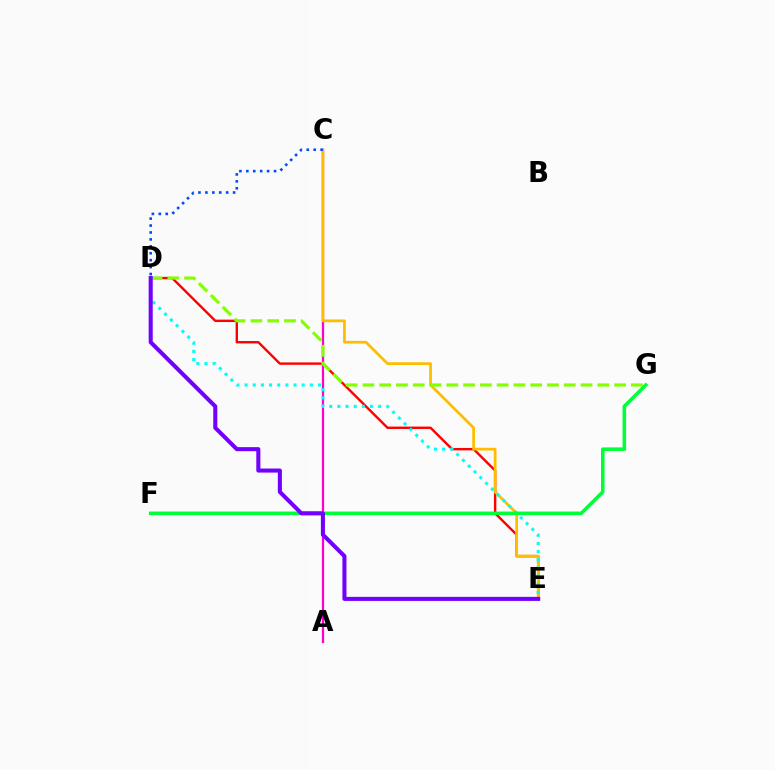{('A', 'C'): [{'color': '#ff00cf', 'line_style': 'solid', 'thickness': 1.61}], ('D', 'E'): [{'color': '#ff0000', 'line_style': 'solid', 'thickness': 1.73}, {'color': '#00fff6', 'line_style': 'dotted', 'thickness': 2.22}, {'color': '#7200ff', 'line_style': 'solid', 'thickness': 2.92}], ('C', 'E'): [{'color': '#ffbd00', 'line_style': 'solid', 'thickness': 1.97}], ('D', 'G'): [{'color': '#84ff00', 'line_style': 'dashed', 'thickness': 2.28}], ('C', 'D'): [{'color': '#004bff', 'line_style': 'dotted', 'thickness': 1.88}], ('F', 'G'): [{'color': '#00ff39', 'line_style': 'solid', 'thickness': 2.56}]}